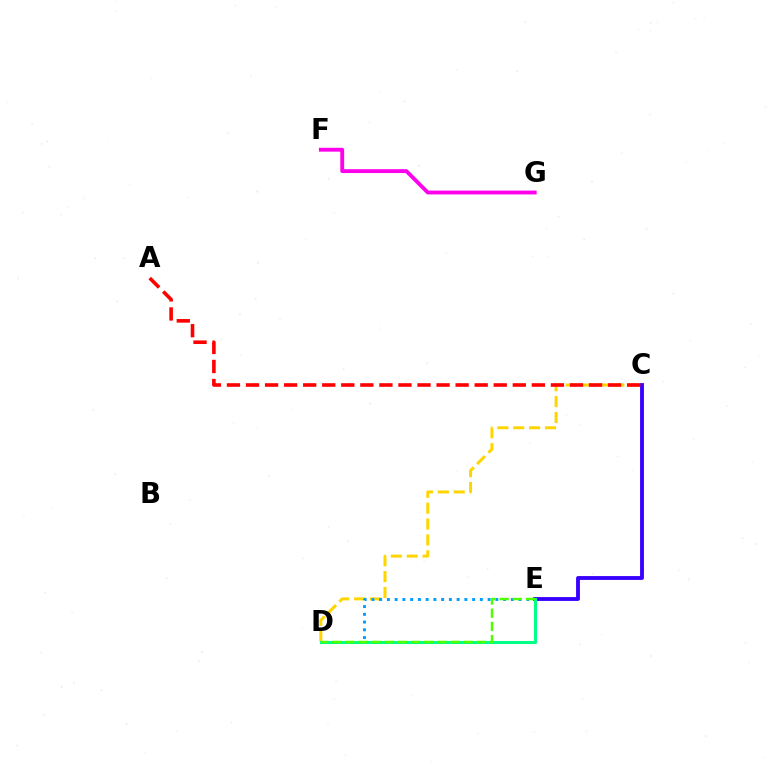{('C', 'D'): [{'color': '#ffd500', 'line_style': 'dashed', 'thickness': 2.16}], ('D', 'E'): [{'color': '#009eff', 'line_style': 'dotted', 'thickness': 2.1}, {'color': '#00ff86', 'line_style': 'solid', 'thickness': 2.21}, {'color': '#4fff00', 'line_style': 'dashed', 'thickness': 1.79}], ('F', 'G'): [{'color': '#ff00ed', 'line_style': 'solid', 'thickness': 2.77}], ('C', 'E'): [{'color': '#3700ff', 'line_style': 'solid', 'thickness': 2.77}], ('A', 'C'): [{'color': '#ff0000', 'line_style': 'dashed', 'thickness': 2.59}]}